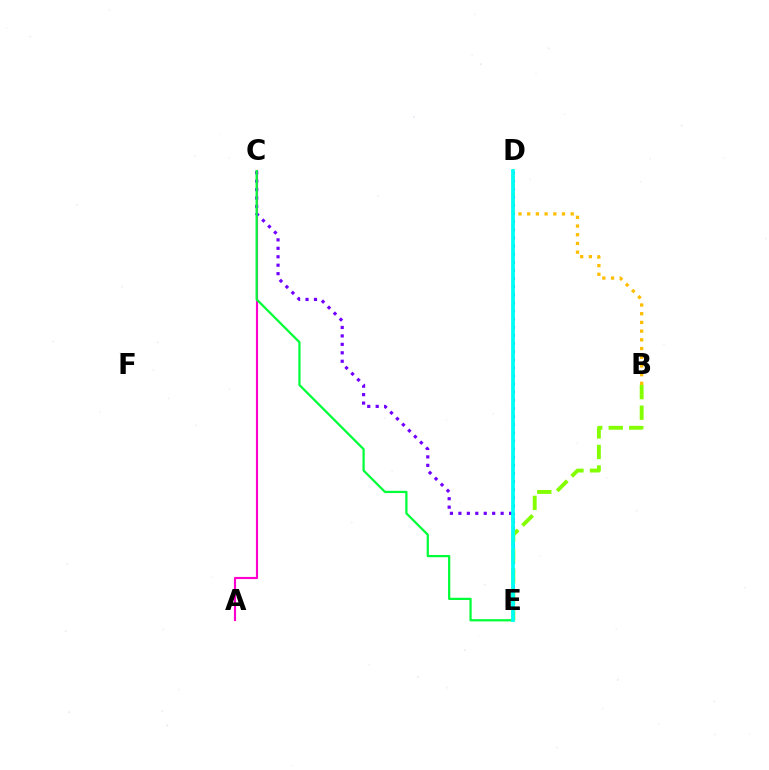{('A', 'C'): [{'color': '#ff00cf', 'line_style': 'solid', 'thickness': 1.54}], ('C', 'E'): [{'color': '#7200ff', 'line_style': 'dotted', 'thickness': 2.3}, {'color': '#00ff39', 'line_style': 'solid', 'thickness': 1.62}], ('D', 'E'): [{'color': '#ff0000', 'line_style': 'dotted', 'thickness': 1.67}, {'color': '#004bff', 'line_style': 'dotted', 'thickness': 2.21}, {'color': '#00fff6', 'line_style': 'solid', 'thickness': 2.69}], ('B', 'D'): [{'color': '#ffbd00', 'line_style': 'dotted', 'thickness': 2.37}], ('B', 'E'): [{'color': '#84ff00', 'line_style': 'dashed', 'thickness': 2.79}]}